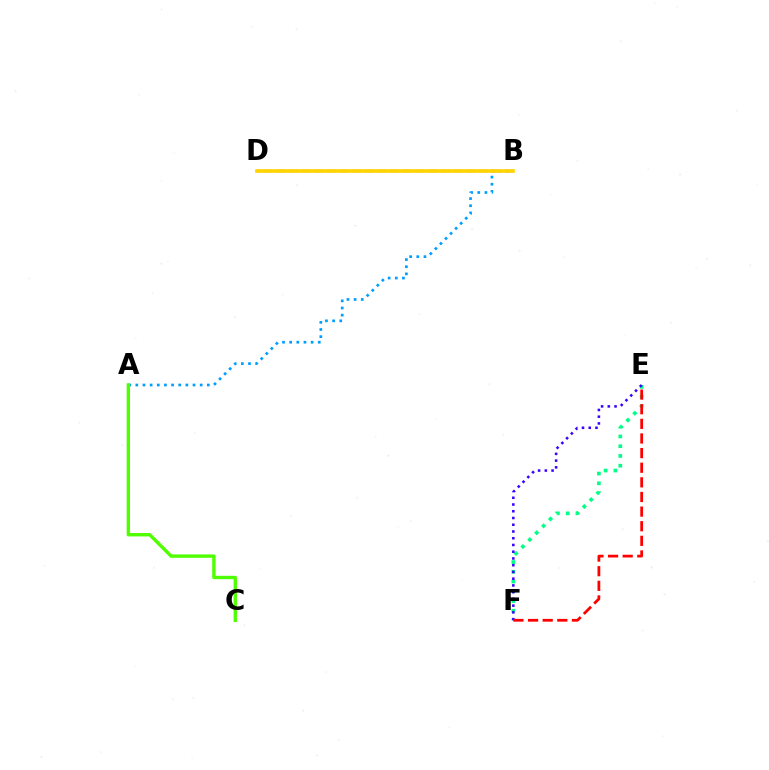{('A', 'B'): [{'color': '#009eff', 'line_style': 'dotted', 'thickness': 1.94}], ('B', 'D'): [{'color': '#ff00ed', 'line_style': 'dashed', 'thickness': 1.72}, {'color': '#ffd500', 'line_style': 'solid', 'thickness': 2.61}], ('E', 'F'): [{'color': '#00ff86', 'line_style': 'dotted', 'thickness': 2.65}, {'color': '#3700ff', 'line_style': 'dotted', 'thickness': 1.83}, {'color': '#ff0000', 'line_style': 'dashed', 'thickness': 1.99}], ('A', 'C'): [{'color': '#4fff00', 'line_style': 'solid', 'thickness': 2.44}]}